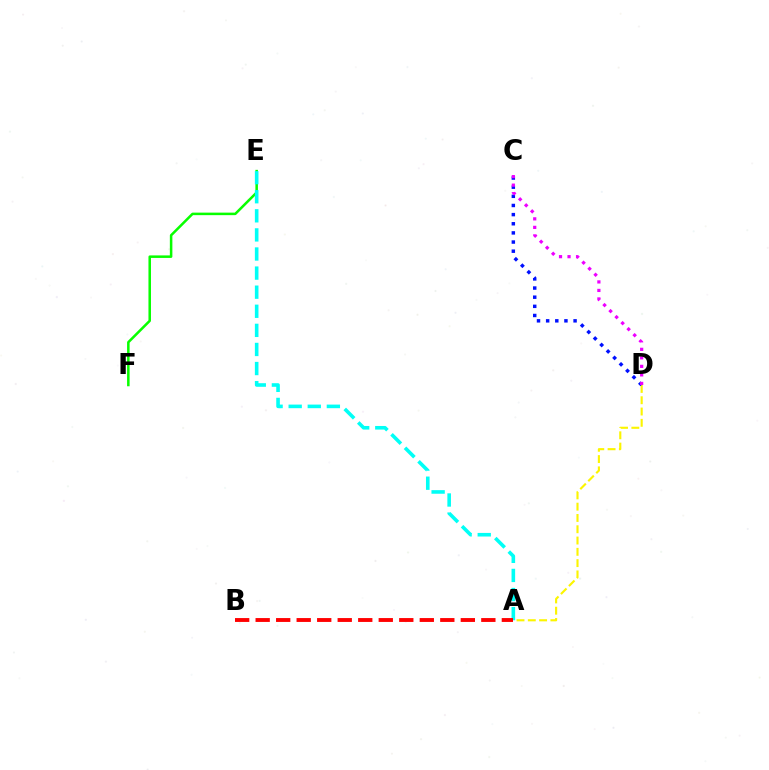{('E', 'F'): [{'color': '#08ff00', 'line_style': 'solid', 'thickness': 1.82}], ('A', 'D'): [{'color': '#fcf500', 'line_style': 'dashed', 'thickness': 1.53}], ('C', 'D'): [{'color': '#0010ff', 'line_style': 'dotted', 'thickness': 2.48}, {'color': '#ee00ff', 'line_style': 'dotted', 'thickness': 2.31}], ('A', 'E'): [{'color': '#00fff6', 'line_style': 'dashed', 'thickness': 2.59}], ('A', 'B'): [{'color': '#ff0000', 'line_style': 'dashed', 'thickness': 2.79}]}